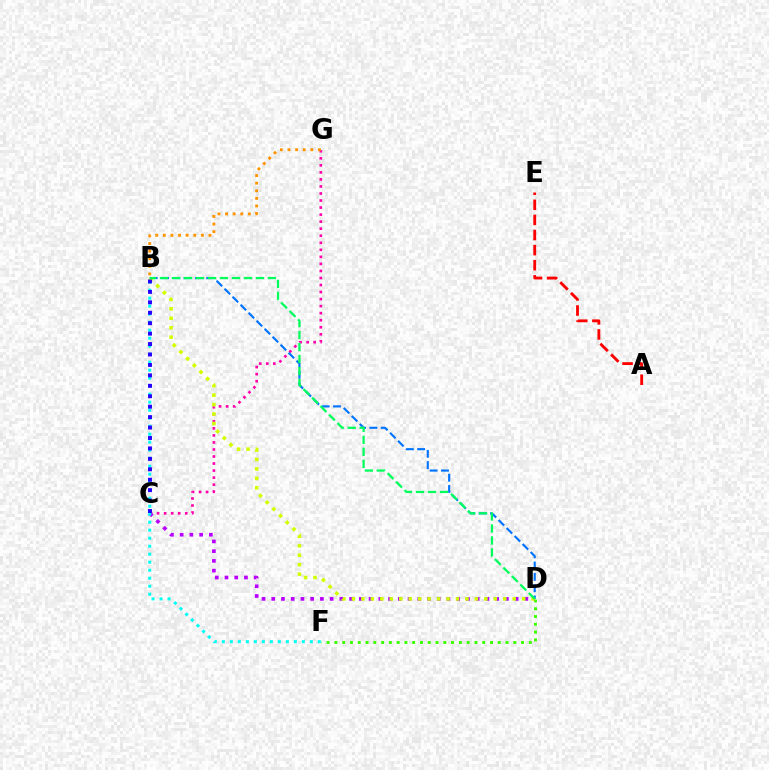{('C', 'G'): [{'color': '#ff00ac', 'line_style': 'dotted', 'thickness': 1.91}], ('B', 'G'): [{'color': '#ff9400', 'line_style': 'dotted', 'thickness': 2.07}], ('D', 'F'): [{'color': '#3dff00', 'line_style': 'dotted', 'thickness': 2.11}], ('B', 'D'): [{'color': '#0074ff', 'line_style': 'dashed', 'thickness': 1.54}, {'color': '#d1ff00', 'line_style': 'dotted', 'thickness': 2.57}, {'color': '#00ff5c', 'line_style': 'dashed', 'thickness': 1.63}], ('C', 'D'): [{'color': '#b900ff', 'line_style': 'dotted', 'thickness': 2.64}], ('A', 'E'): [{'color': '#ff0000', 'line_style': 'dashed', 'thickness': 2.05}], ('B', 'F'): [{'color': '#00fff6', 'line_style': 'dotted', 'thickness': 2.17}], ('B', 'C'): [{'color': '#2500ff', 'line_style': 'dotted', 'thickness': 2.84}]}